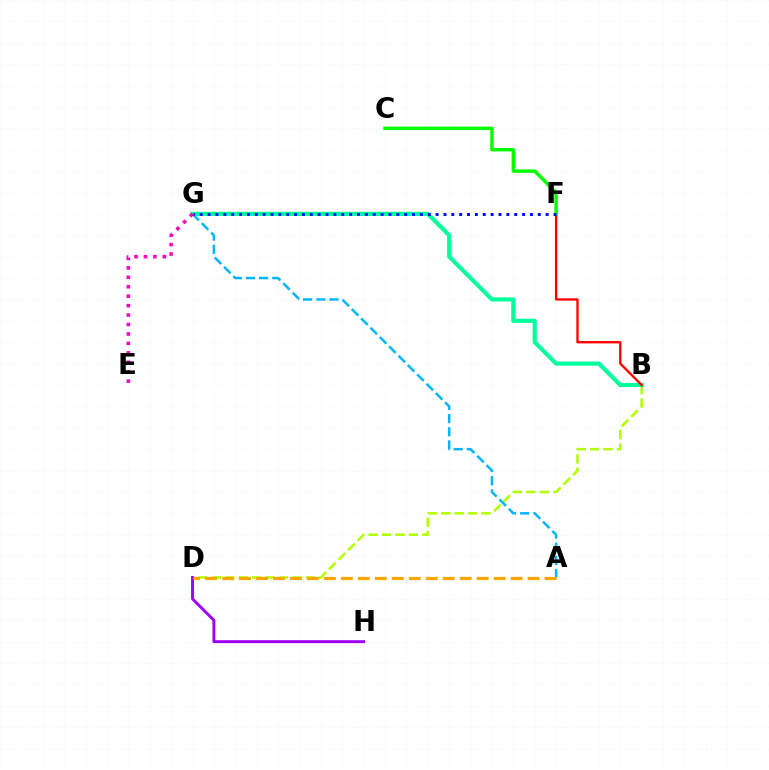{('B', 'D'): [{'color': '#b3ff00', 'line_style': 'dashed', 'thickness': 1.82}], ('B', 'G'): [{'color': '#00ff9d', 'line_style': 'solid', 'thickness': 2.98}], ('A', 'G'): [{'color': '#00b5ff', 'line_style': 'dashed', 'thickness': 1.79}], ('E', 'G'): [{'color': '#ff00bd', 'line_style': 'dotted', 'thickness': 2.56}], ('B', 'F'): [{'color': '#ff0000', 'line_style': 'solid', 'thickness': 1.67}], ('D', 'H'): [{'color': '#9b00ff', 'line_style': 'solid', 'thickness': 2.09}], ('C', 'F'): [{'color': '#08ff00', 'line_style': 'solid', 'thickness': 2.5}], ('F', 'G'): [{'color': '#0010ff', 'line_style': 'dotted', 'thickness': 2.14}], ('A', 'D'): [{'color': '#ffa500', 'line_style': 'dashed', 'thickness': 2.31}]}